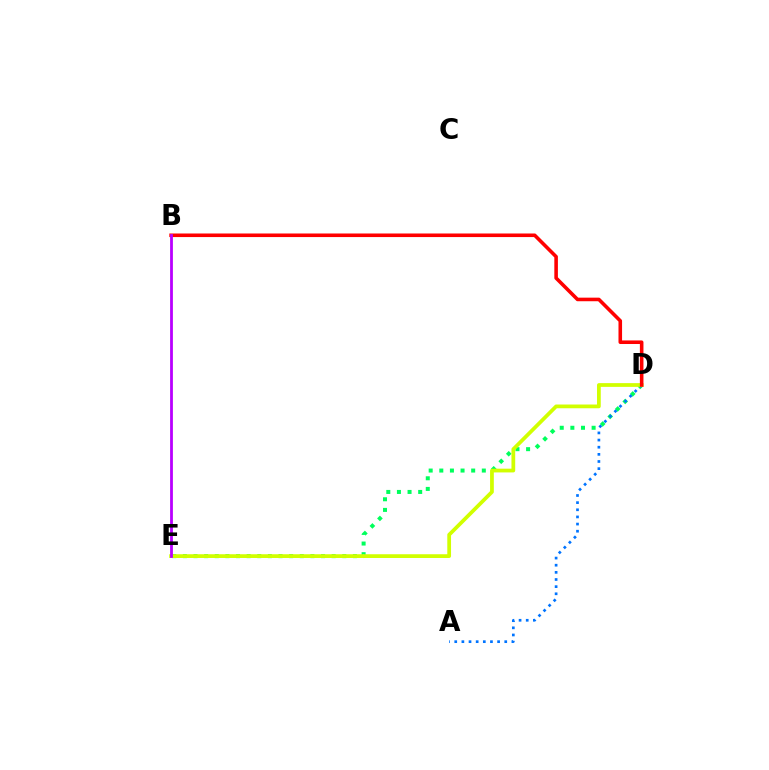{('D', 'E'): [{'color': '#00ff5c', 'line_style': 'dotted', 'thickness': 2.89}, {'color': '#d1ff00', 'line_style': 'solid', 'thickness': 2.7}], ('A', 'D'): [{'color': '#0074ff', 'line_style': 'dotted', 'thickness': 1.94}], ('B', 'D'): [{'color': '#ff0000', 'line_style': 'solid', 'thickness': 2.58}], ('B', 'E'): [{'color': '#b900ff', 'line_style': 'solid', 'thickness': 2.01}]}